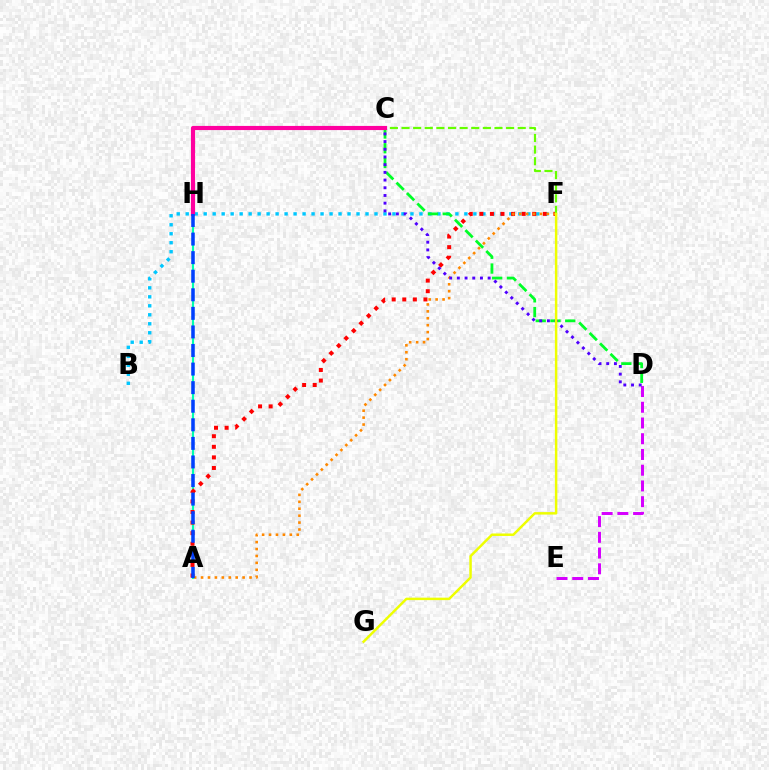{('A', 'H'): [{'color': '#00ffaf', 'line_style': 'solid', 'thickness': 1.55}, {'color': '#003fff', 'line_style': 'dashed', 'thickness': 2.52}], ('D', 'E'): [{'color': '#d600ff', 'line_style': 'dashed', 'thickness': 2.14}], ('B', 'F'): [{'color': '#00c7ff', 'line_style': 'dotted', 'thickness': 2.44}], ('C', 'D'): [{'color': '#00ff27', 'line_style': 'dashed', 'thickness': 2.01}, {'color': '#4f00ff', 'line_style': 'dotted', 'thickness': 2.09}], ('A', 'F'): [{'color': '#ff0000', 'line_style': 'dotted', 'thickness': 2.87}, {'color': '#ff8800', 'line_style': 'dotted', 'thickness': 1.88}], ('C', 'F'): [{'color': '#66ff00', 'line_style': 'dashed', 'thickness': 1.58}], ('C', 'H'): [{'color': '#ff00a0', 'line_style': 'solid', 'thickness': 2.98}], ('F', 'G'): [{'color': '#eeff00', 'line_style': 'solid', 'thickness': 1.78}]}